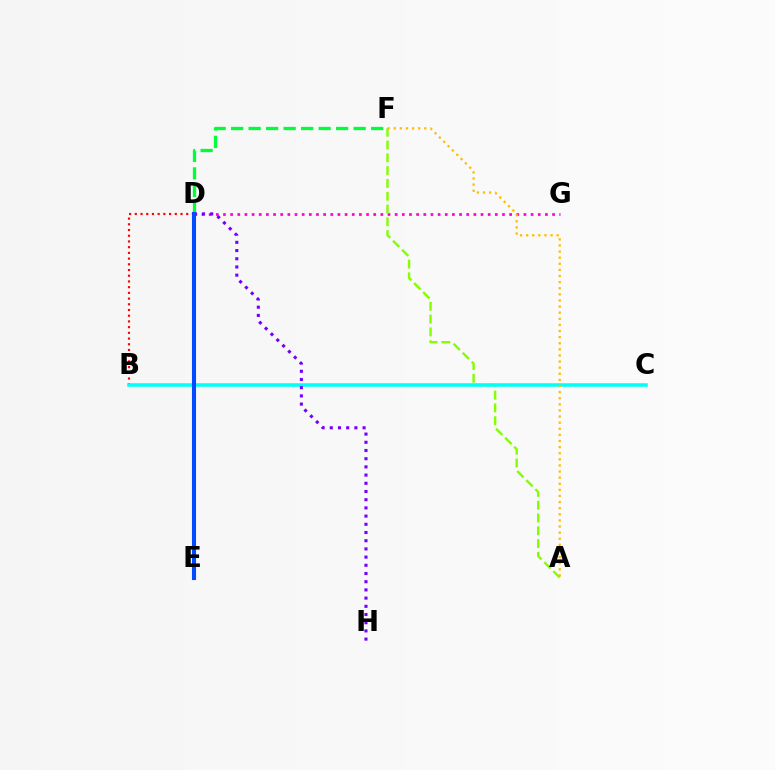{('D', 'G'): [{'color': '#ff00cf', 'line_style': 'dotted', 'thickness': 1.94}], ('A', 'F'): [{'color': '#84ff00', 'line_style': 'dashed', 'thickness': 1.74}, {'color': '#ffbd00', 'line_style': 'dotted', 'thickness': 1.66}], ('B', 'D'): [{'color': '#ff0000', 'line_style': 'dotted', 'thickness': 1.55}], ('D', 'F'): [{'color': '#00ff39', 'line_style': 'dashed', 'thickness': 2.38}], ('B', 'C'): [{'color': '#00fff6', 'line_style': 'solid', 'thickness': 2.54}], ('D', 'H'): [{'color': '#7200ff', 'line_style': 'dotted', 'thickness': 2.23}], ('D', 'E'): [{'color': '#004bff', 'line_style': 'solid', 'thickness': 2.93}]}